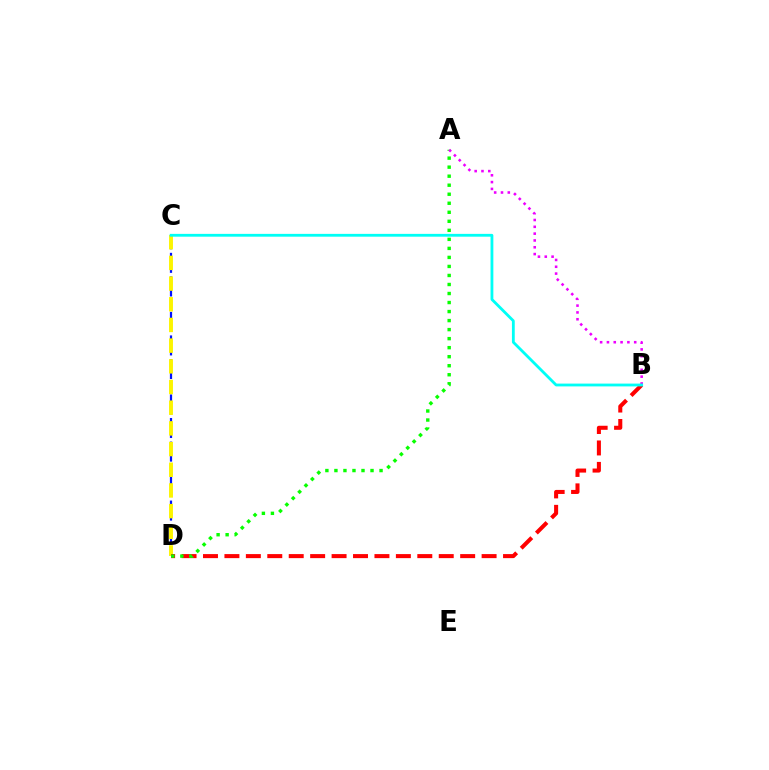{('C', 'D'): [{'color': '#0010ff', 'line_style': 'dashed', 'thickness': 1.6}, {'color': '#fcf500', 'line_style': 'dashed', 'thickness': 2.81}], ('B', 'D'): [{'color': '#ff0000', 'line_style': 'dashed', 'thickness': 2.91}], ('A', 'D'): [{'color': '#08ff00', 'line_style': 'dotted', 'thickness': 2.45}], ('A', 'B'): [{'color': '#ee00ff', 'line_style': 'dotted', 'thickness': 1.85}], ('B', 'C'): [{'color': '#00fff6', 'line_style': 'solid', 'thickness': 2.02}]}